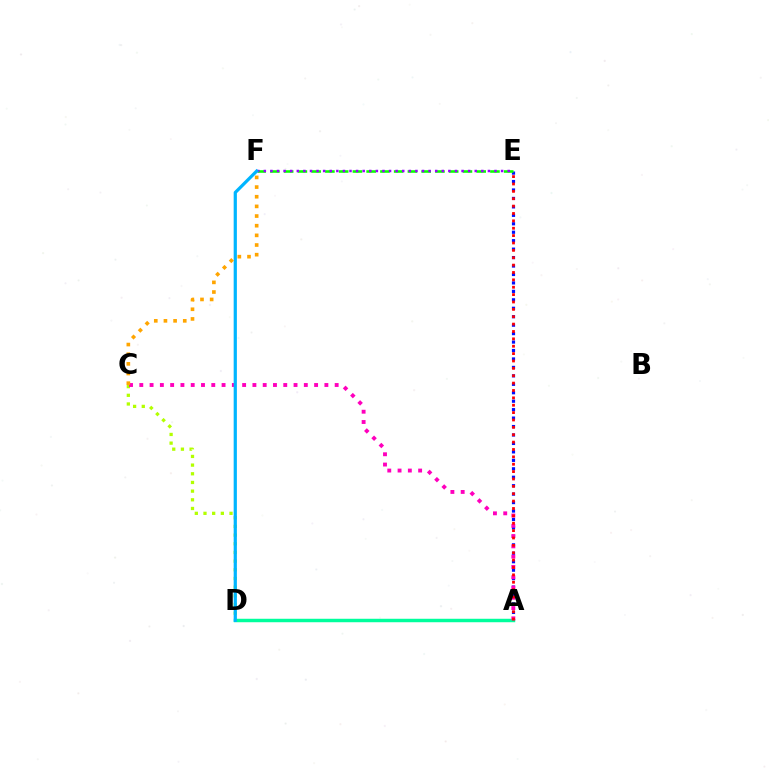{('C', 'D'): [{'color': '#b3ff00', 'line_style': 'dotted', 'thickness': 2.36}], ('A', 'E'): [{'color': '#0010ff', 'line_style': 'dotted', 'thickness': 2.3}, {'color': '#ff0000', 'line_style': 'dotted', 'thickness': 2.0}], ('E', 'F'): [{'color': '#08ff00', 'line_style': 'dashed', 'thickness': 1.87}, {'color': '#9b00ff', 'line_style': 'dotted', 'thickness': 1.79}], ('A', 'D'): [{'color': '#00ff9d', 'line_style': 'solid', 'thickness': 2.49}], ('A', 'C'): [{'color': '#ff00bd', 'line_style': 'dotted', 'thickness': 2.79}], ('D', 'F'): [{'color': '#00b5ff', 'line_style': 'solid', 'thickness': 2.31}], ('C', 'F'): [{'color': '#ffa500', 'line_style': 'dotted', 'thickness': 2.62}]}